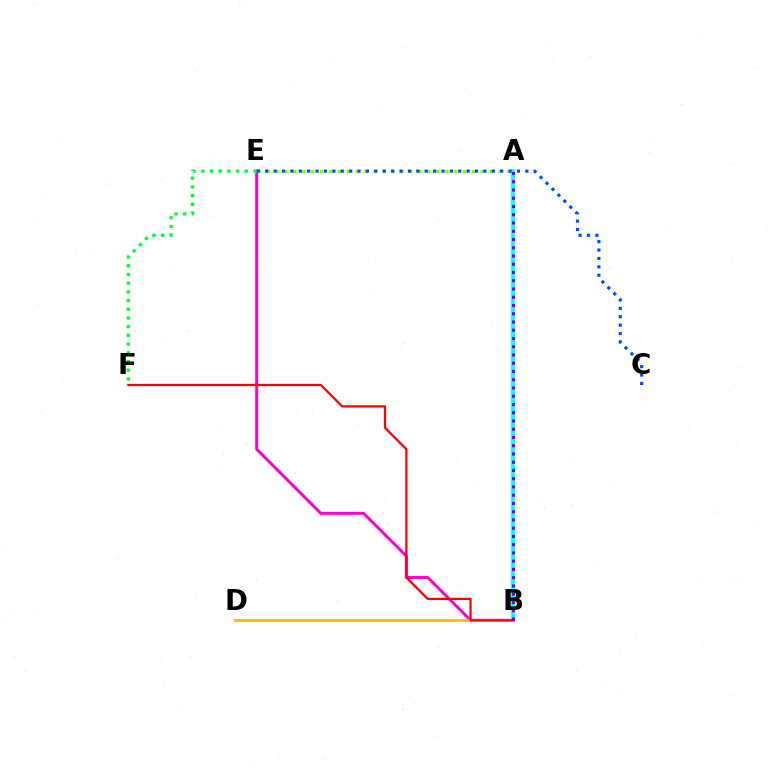{('B', 'E'): [{'color': '#ff00cf', 'line_style': 'solid', 'thickness': 2.12}], ('A', 'E'): [{'color': '#84ff00', 'line_style': 'dotted', 'thickness': 2.43}], ('B', 'D'): [{'color': '#ffbd00', 'line_style': 'solid', 'thickness': 2.04}], ('A', 'B'): [{'color': '#00fff6', 'line_style': 'solid', 'thickness': 2.67}, {'color': '#7200ff', 'line_style': 'dotted', 'thickness': 2.24}], ('C', 'E'): [{'color': '#004bff', 'line_style': 'dotted', 'thickness': 2.28}], ('B', 'F'): [{'color': '#ff0000', 'line_style': 'solid', 'thickness': 1.61}], ('E', 'F'): [{'color': '#00ff39', 'line_style': 'dotted', 'thickness': 2.36}]}